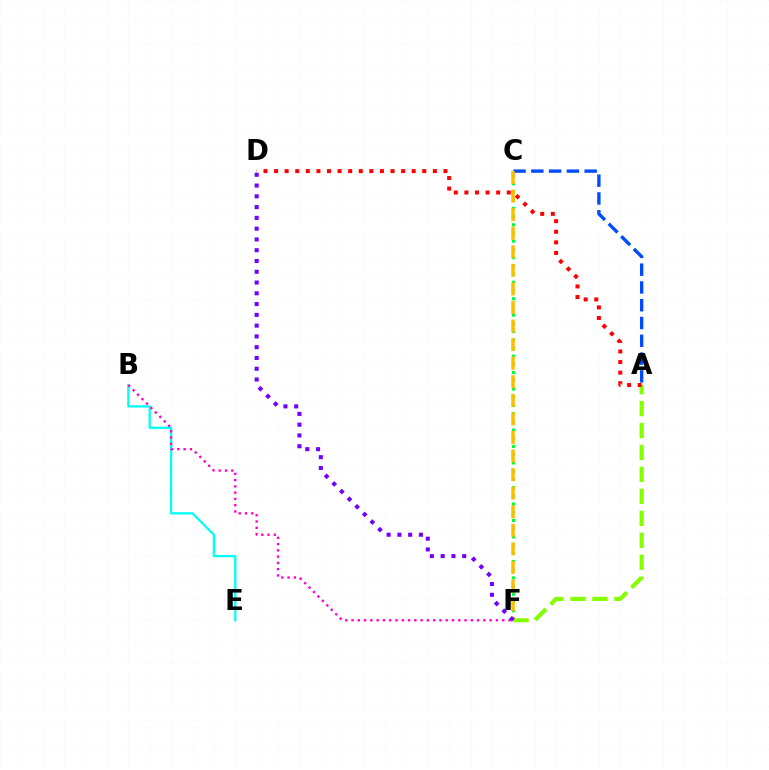{('A', 'C'): [{'color': '#004bff', 'line_style': 'dashed', 'thickness': 2.42}], ('C', 'F'): [{'color': '#00ff39', 'line_style': 'dotted', 'thickness': 2.23}, {'color': '#ffbd00', 'line_style': 'dashed', 'thickness': 2.52}], ('B', 'E'): [{'color': '#00fff6', 'line_style': 'solid', 'thickness': 1.65}], ('A', 'F'): [{'color': '#84ff00', 'line_style': 'dashed', 'thickness': 2.98}], ('A', 'D'): [{'color': '#ff0000', 'line_style': 'dotted', 'thickness': 2.88}], ('B', 'F'): [{'color': '#ff00cf', 'line_style': 'dotted', 'thickness': 1.71}], ('D', 'F'): [{'color': '#7200ff', 'line_style': 'dotted', 'thickness': 2.93}]}